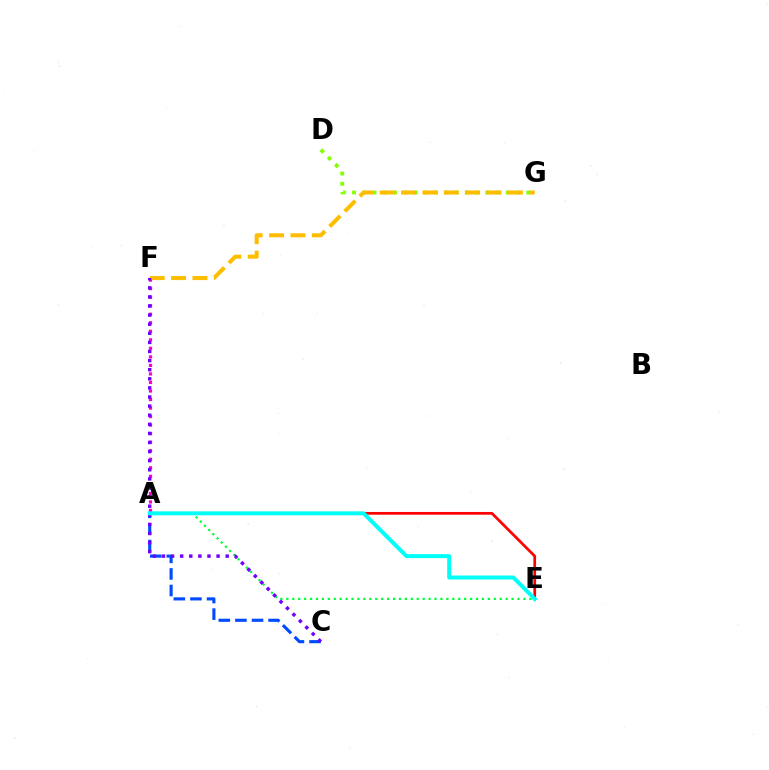{('A', 'E'): [{'color': '#00ff39', 'line_style': 'dotted', 'thickness': 1.61}, {'color': '#ff0000', 'line_style': 'solid', 'thickness': 1.96}, {'color': '#00fff6', 'line_style': 'solid', 'thickness': 2.86}], ('A', 'C'): [{'color': '#004bff', 'line_style': 'dashed', 'thickness': 2.25}], ('A', 'F'): [{'color': '#ff00cf', 'line_style': 'dotted', 'thickness': 2.32}], ('D', 'G'): [{'color': '#84ff00', 'line_style': 'dotted', 'thickness': 2.79}], ('F', 'G'): [{'color': '#ffbd00', 'line_style': 'dashed', 'thickness': 2.9}], ('C', 'F'): [{'color': '#7200ff', 'line_style': 'dotted', 'thickness': 2.47}]}